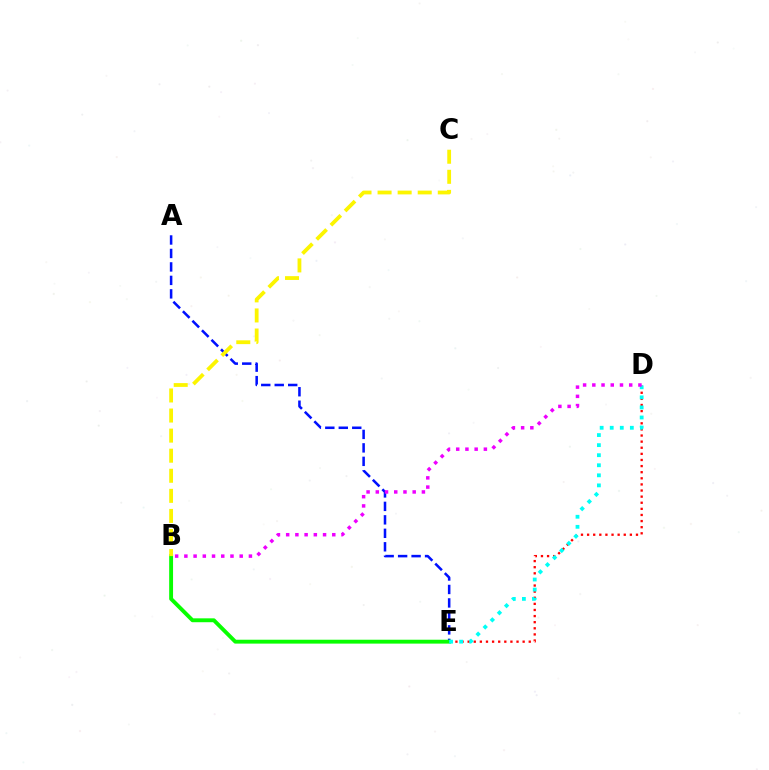{('A', 'E'): [{'color': '#0010ff', 'line_style': 'dashed', 'thickness': 1.83}], ('D', 'E'): [{'color': '#ff0000', 'line_style': 'dotted', 'thickness': 1.66}, {'color': '#00fff6', 'line_style': 'dotted', 'thickness': 2.73}], ('B', 'E'): [{'color': '#08ff00', 'line_style': 'solid', 'thickness': 2.8}], ('B', 'C'): [{'color': '#fcf500', 'line_style': 'dashed', 'thickness': 2.73}], ('B', 'D'): [{'color': '#ee00ff', 'line_style': 'dotted', 'thickness': 2.51}]}